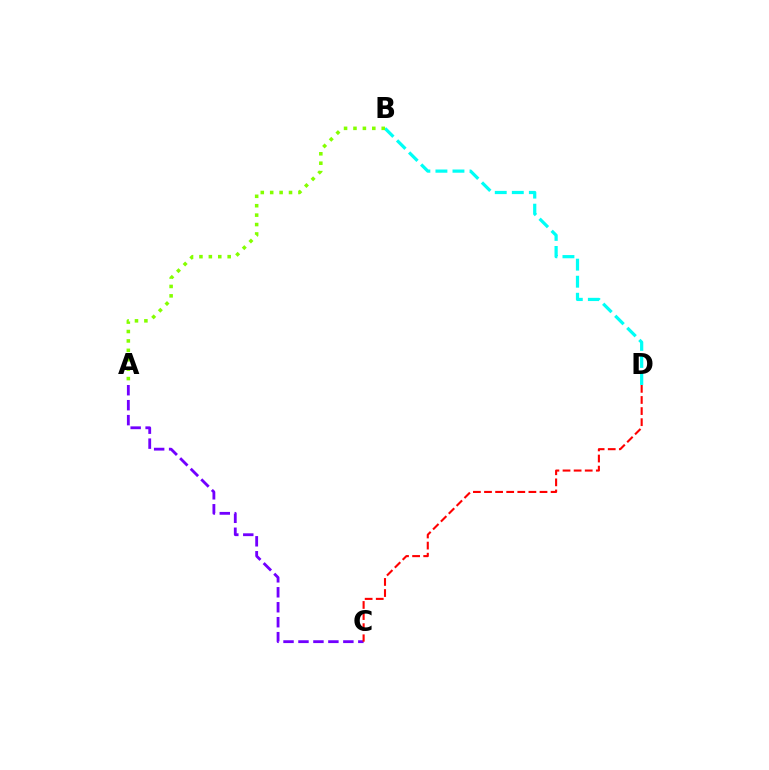{('B', 'D'): [{'color': '#00fff6', 'line_style': 'dashed', 'thickness': 2.32}], ('A', 'C'): [{'color': '#7200ff', 'line_style': 'dashed', 'thickness': 2.03}], ('A', 'B'): [{'color': '#84ff00', 'line_style': 'dotted', 'thickness': 2.56}], ('C', 'D'): [{'color': '#ff0000', 'line_style': 'dashed', 'thickness': 1.51}]}